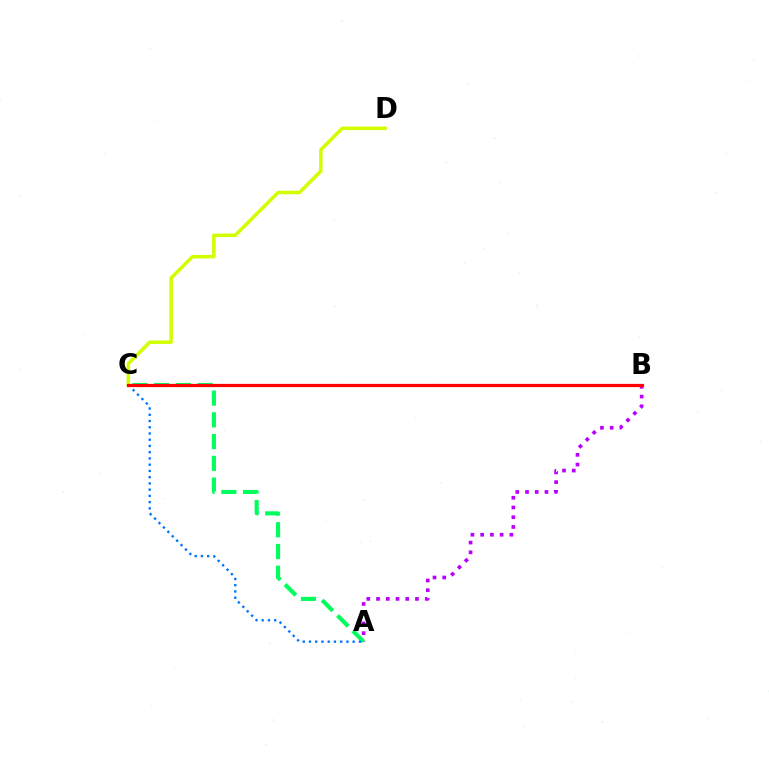{('C', 'D'): [{'color': '#d1ff00', 'line_style': 'solid', 'thickness': 2.54}], ('A', 'B'): [{'color': '#b900ff', 'line_style': 'dotted', 'thickness': 2.65}], ('A', 'C'): [{'color': '#00ff5c', 'line_style': 'dashed', 'thickness': 2.96}, {'color': '#0074ff', 'line_style': 'dotted', 'thickness': 1.7}], ('B', 'C'): [{'color': '#ff0000', 'line_style': 'solid', 'thickness': 2.32}]}